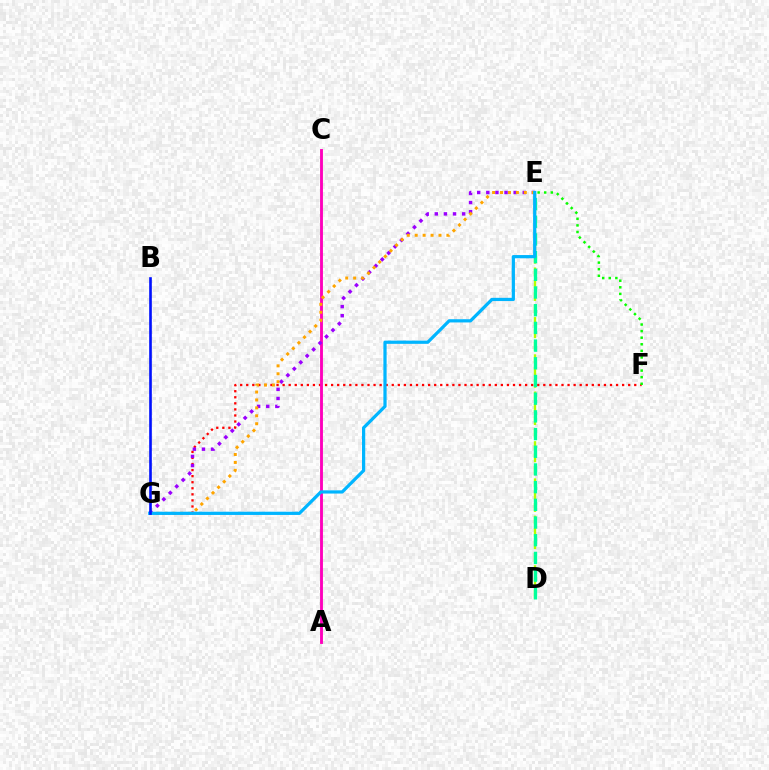{('F', 'G'): [{'color': '#ff0000', 'line_style': 'dotted', 'thickness': 1.65}], ('E', 'F'): [{'color': '#08ff00', 'line_style': 'dotted', 'thickness': 1.79}], ('A', 'C'): [{'color': '#ff00bd', 'line_style': 'solid', 'thickness': 2.06}], ('E', 'G'): [{'color': '#9b00ff', 'line_style': 'dotted', 'thickness': 2.48}, {'color': '#ffa500', 'line_style': 'dotted', 'thickness': 2.15}, {'color': '#00b5ff', 'line_style': 'solid', 'thickness': 2.32}], ('D', 'E'): [{'color': '#b3ff00', 'line_style': 'dashed', 'thickness': 1.69}, {'color': '#00ff9d', 'line_style': 'dashed', 'thickness': 2.4}], ('B', 'G'): [{'color': '#0010ff', 'line_style': 'solid', 'thickness': 1.9}]}